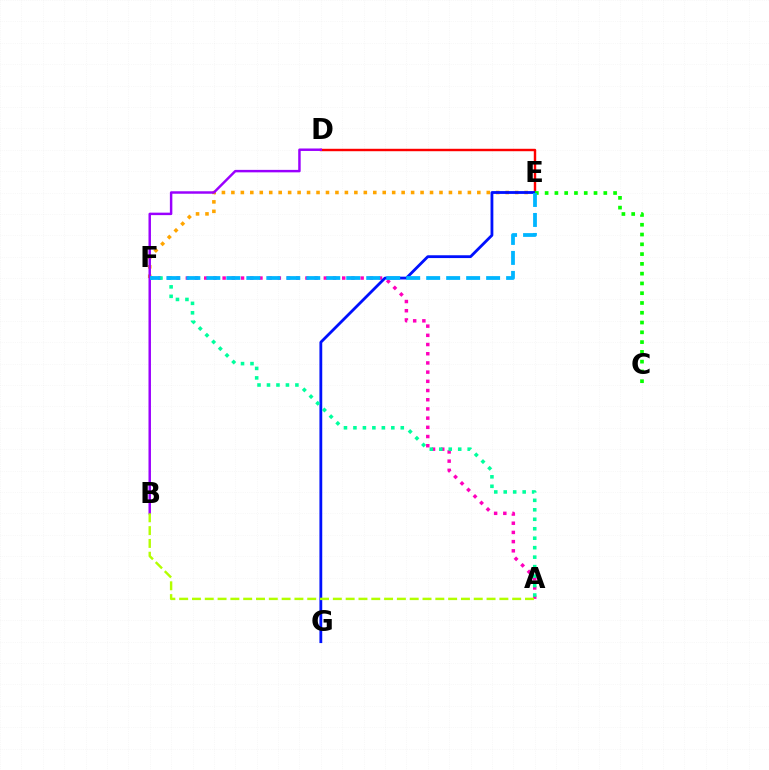{('D', 'E'): [{'color': '#ff0000', 'line_style': 'solid', 'thickness': 1.75}], ('E', 'F'): [{'color': '#ffa500', 'line_style': 'dotted', 'thickness': 2.57}, {'color': '#00b5ff', 'line_style': 'dashed', 'thickness': 2.71}], ('A', 'F'): [{'color': '#ff00bd', 'line_style': 'dotted', 'thickness': 2.5}, {'color': '#00ff9d', 'line_style': 'dotted', 'thickness': 2.57}], ('E', 'G'): [{'color': '#0010ff', 'line_style': 'solid', 'thickness': 2.02}], ('B', 'D'): [{'color': '#9b00ff', 'line_style': 'solid', 'thickness': 1.78}], ('C', 'E'): [{'color': '#08ff00', 'line_style': 'dotted', 'thickness': 2.66}], ('A', 'B'): [{'color': '#b3ff00', 'line_style': 'dashed', 'thickness': 1.74}]}